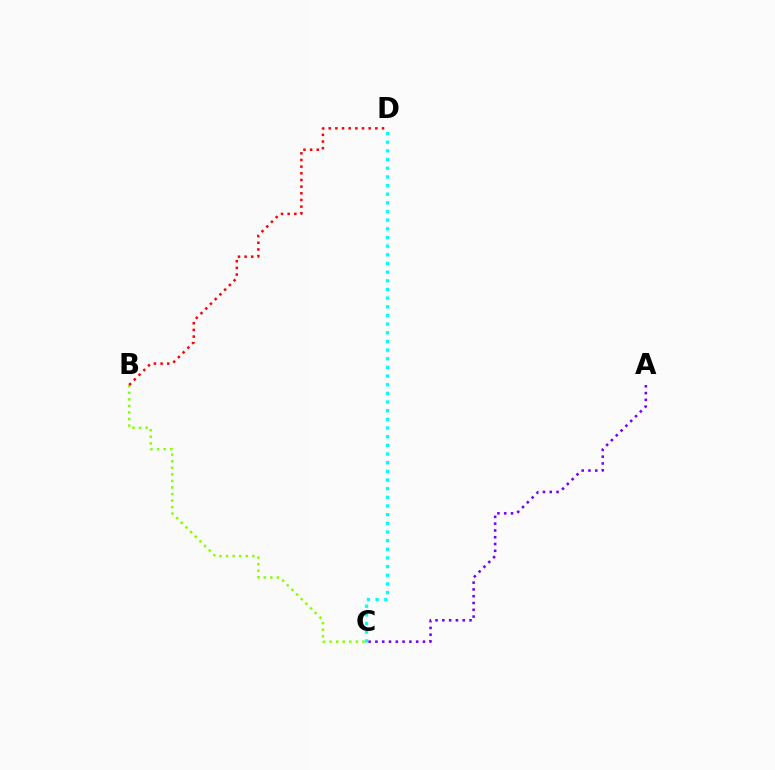{('B', 'C'): [{'color': '#84ff00', 'line_style': 'dotted', 'thickness': 1.78}], ('A', 'C'): [{'color': '#7200ff', 'line_style': 'dotted', 'thickness': 1.85}], ('B', 'D'): [{'color': '#ff0000', 'line_style': 'dotted', 'thickness': 1.81}], ('C', 'D'): [{'color': '#00fff6', 'line_style': 'dotted', 'thickness': 2.35}]}